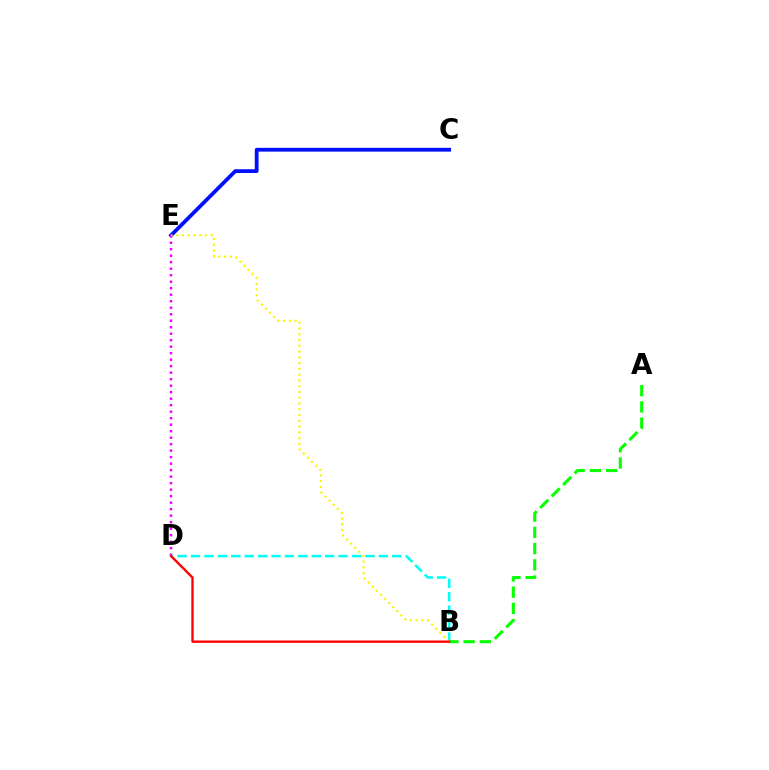{('C', 'E'): [{'color': '#0010ff', 'line_style': 'solid', 'thickness': 2.72}], ('A', 'B'): [{'color': '#08ff00', 'line_style': 'dashed', 'thickness': 2.21}], ('D', 'E'): [{'color': '#ee00ff', 'line_style': 'dotted', 'thickness': 1.77}], ('B', 'D'): [{'color': '#00fff6', 'line_style': 'dashed', 'thickness': 1.82}, {'color': '#ff0000', 'line_style': 'solid', 'thickness': 1.69}], ('B', 'E'): [{'color': '#fcf500', 'line_style': 'dotted', 'thickness': 1.57}]}